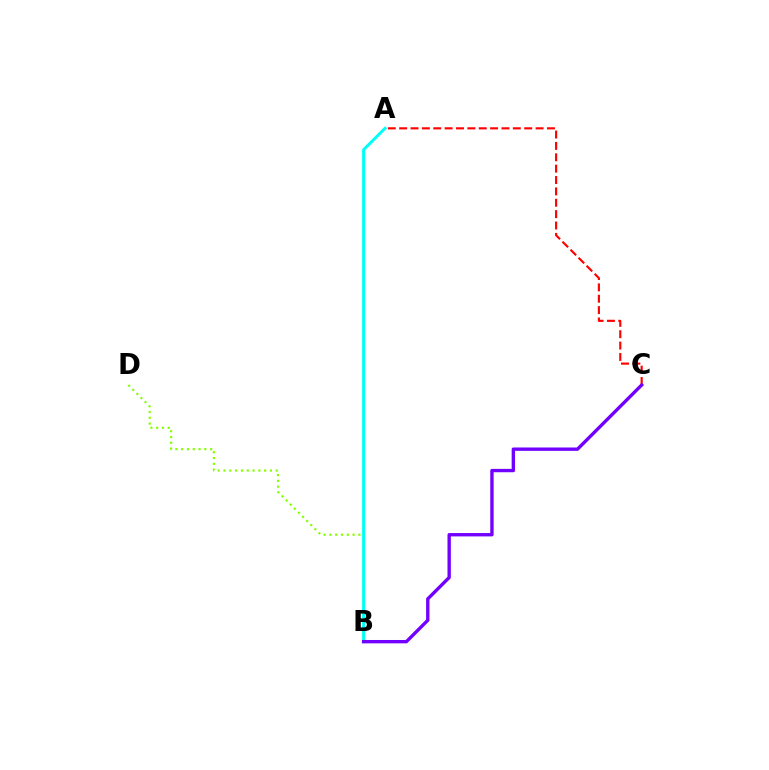{('A', 'C'): [{'color': '#ff0000', 'line_style': 'dashed', 'thickness': 1.54}], ('B', 'D'): [{'color': '#84ff00', 'line_style': 'dotted', 'thickness': 1.58}], ('A', 'B'): [{'color': '#00fff6', 'line_style': 'solid', 'thickness': 2.14}], ('B', 'C'): [{'color': '#7200ff', 'line_style': 'solid', 'thickness': 2.42}]}